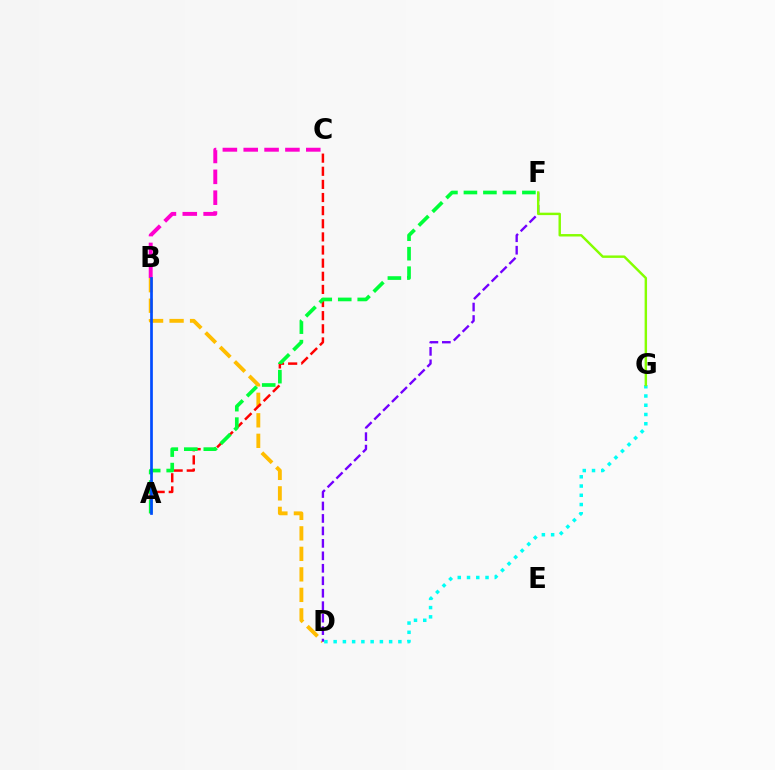{('B', 'D'): [{'color': '#ffbd00', 'line_style': 'dashed', 'thickness': 2.79}], ('D', 'G'): [{'color': '#00fff6', 'line_style': 'dotted', 'thickness': 2.51}], ('A', 'C'): [{'color': '#ff0000', 'line_style': 'dashed', 'thickness': 1.78}], ('A', 'F'): [{'color': '#00ff39', 'line_style': 'dashed', 'thickness': 2.65}], ('D', 'F'): [{'color': '#7200ff', 'line_style': 'dashed', 'thickness': 1.69}], ('B', 'C'): [{'color': '#ff00cf', 'line_style': 'dashed', 'thickness': 2.83}], ('F', 'G'): [{'color': '#84ff00', 'line_style': 'solid', 'thickness': 1.76}], ('A', 'B'): [{'color': '#004bff', 'line_style': 'solid', 'thickness': 1.95}]}